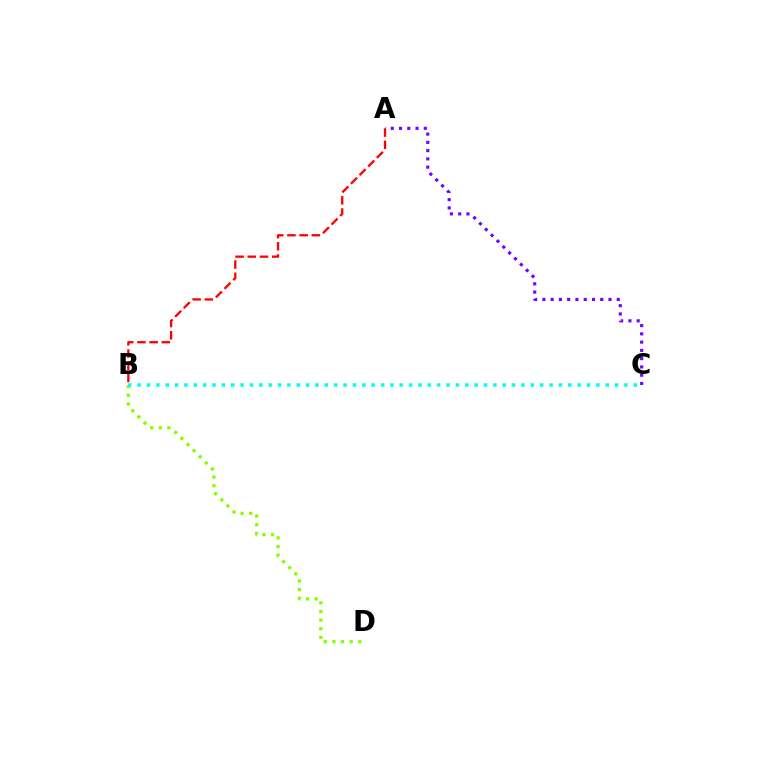{('A', 'C'): [{'color': '#7200ff', 'line_style': 'dotted', 'thickness': 2.24}], ('B', 'D'): [{'color': '#84ff00', 'line_style': 'dotted', 'thickness': 2.35}], ('A', 'B'): [{'color': '#ff0000', 'line_style': 'dashed', 'thickness': 1.66}], ('B', 'C'): [{'color': '#00fff6', 'line_style': 'dotted', 'thickness': 2.54}]}